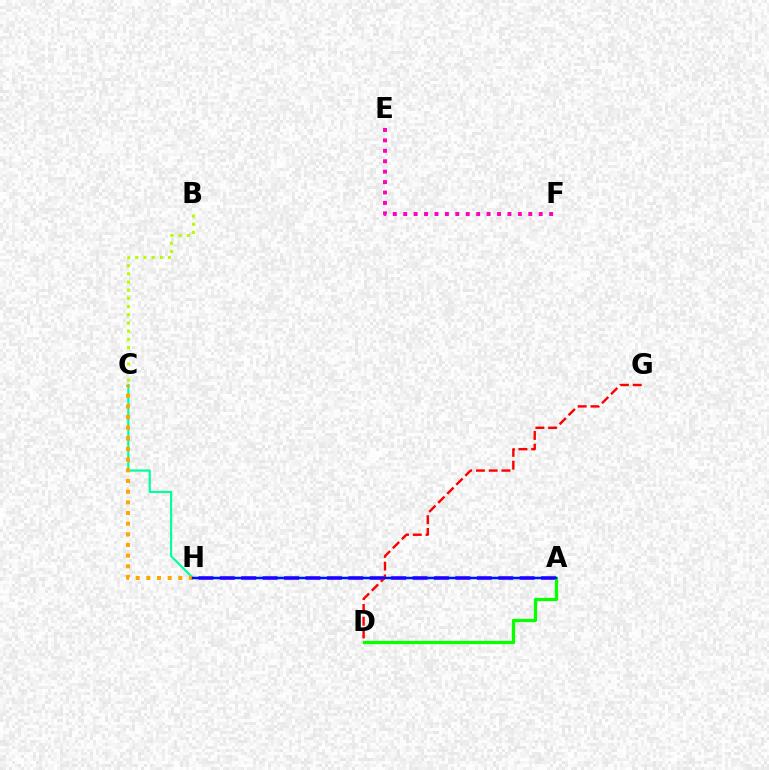{('C', 'H'): [{'color': '#00ff9d', 'line_style': 'solid', 'thickness': 1.56}, {'color': '#ffa500', 'line_style': 'dotted', 'thickness': 2.9}], ('E', 'F'): [{'color': '#ff00bd', 'line_style': 'dotted', 'thickness': 2.83}], ('A', 'H'): [{'color': '#9b00ff', 'line_style': 'dashed', 'thickness': 2.91}, {'color': '#00b5ff', 'line_style': 'solid', 'thickness': 1.78}, {'color': '#0010ff', 'line_style': 'solid', 'thickness': 1.66}], ('B', 'C'): [{'color': '#b3ff00', 'line_style': 'dotted', 'thickness': 2.22}], ('D', 'G'): [{'color': '#ff0000', 'line_style': 'dashed', 'thickness': 1.74}], ('A', 'D'): [{'color': '#08ff00', 'line_style': 'solid', 'thickness': 2.35}]}